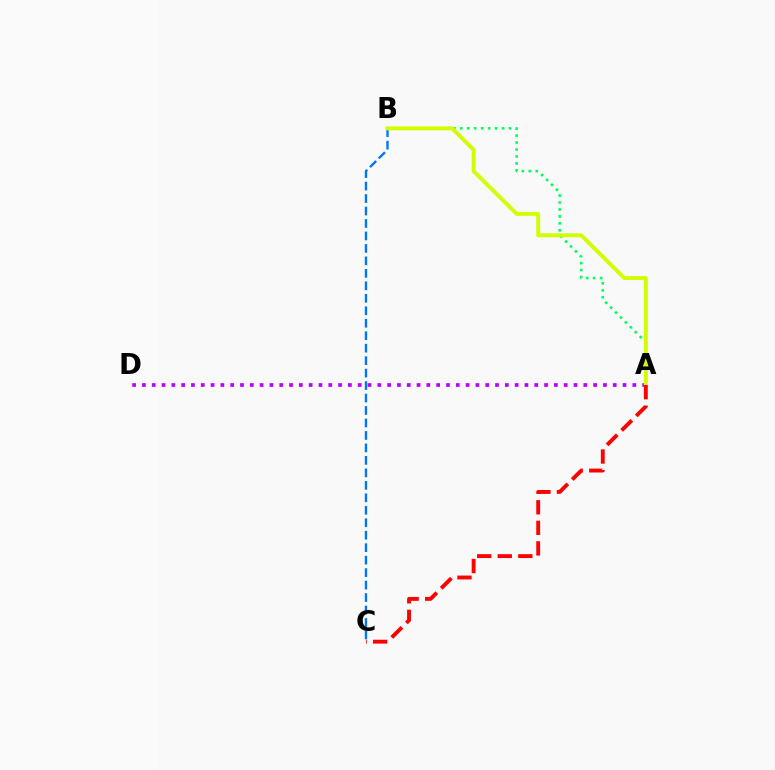{('B', 'C'): [{'color': '#0074ff', 'line_style': 'dashed', 'thickness': 1.69}], ('A', 'D'): [{'color': '#b900ff', 'line_style': 'dotted', 'thickness': 2.67}], ('A', 'B'): [{'color': '#00ff5c', 'line_style': 'dotted', 'thickness': 1.89}, {'color': '#d1ff00', 'line_style': 'solid', 'thickness': 2.83}], ('A', 'C'): [{'color': '#ff0000', 'line_style': 'dashed', 'thickness': 2.79}]}